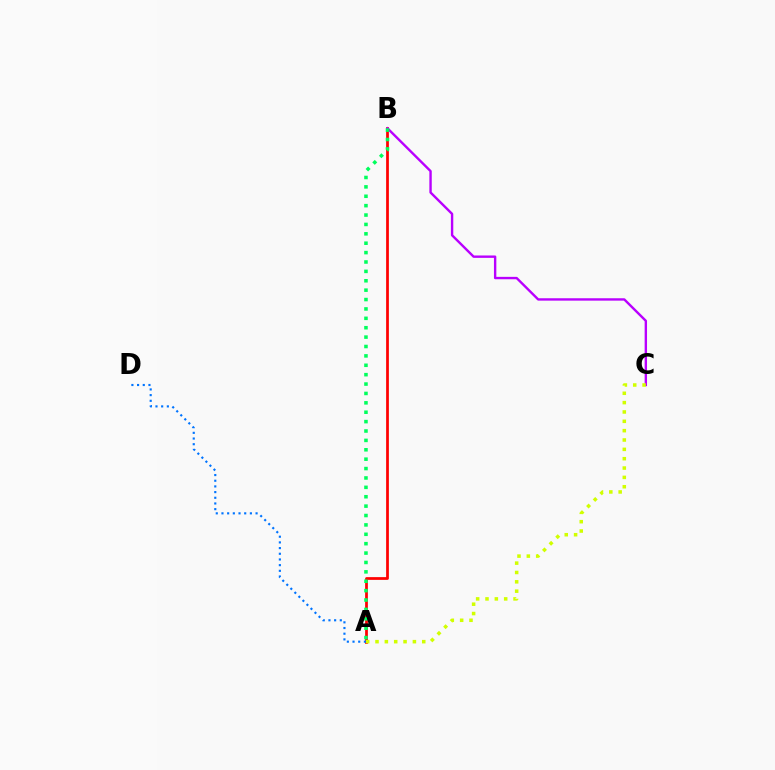{('A', 'B'): [{'color': '#ff0000', 'line_style': 'solid', 'thickness': 1.98}, {'color': '#00ff5c', 'line_style': 'dotted', 'thickness': 2.55}], ('B', 'C'): [{'color': '#b900ff', 'line_style': 'solid', 'thickness': 1.72}], ('A', 'D'): [{'color': '#0074ff', 'line_style': 'dotted', 'thickness': 1.54}], ('A', 'C'): [{'color': '#d1ff00', 'line_style': 'dotted', 'thickness': 2.54}]}